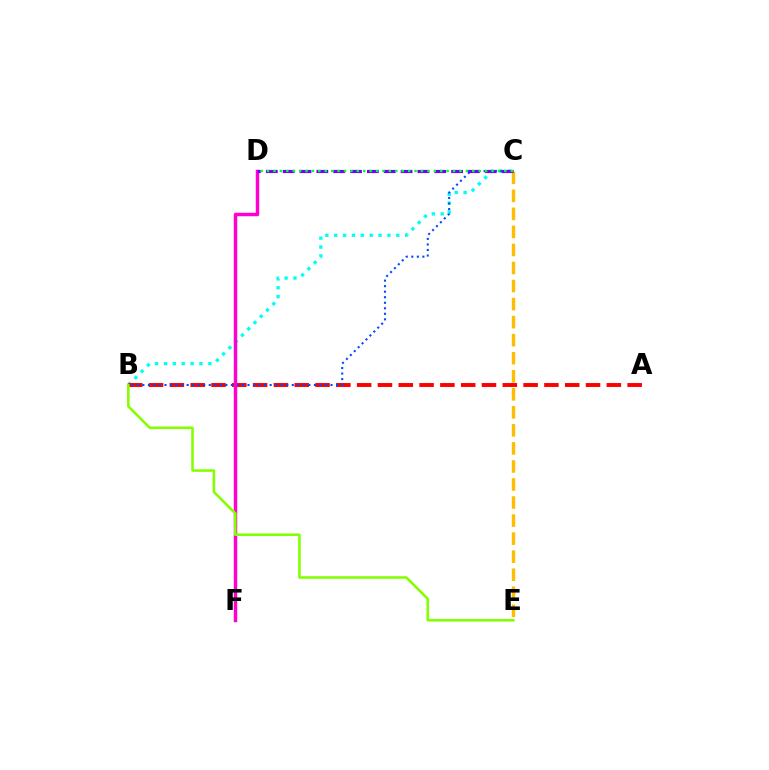{('B', 'C'): [{'color': '#00fff6', 'line_style': 'dotted', 'thickness': 2.41}, {'color': '#004bff', 'line_style': 'dotted', 'thickness': 1.5}], ('C', 'E'): [{'color': '#ffbd00', 'line_style': 'dashed', 'thickness': 2.45}], ('A', 'B'): [{'color': '#ff0000', 'line_style': 'dashed', 'thickness': 2.83}], ('D', 'F'): [{'color': '#ff00cf', 'line_style': 'solid', 'thickness': 2.48}], ('C', 'D'): [{'color': '#7200ff', 'line_style': 'dashed', 'thickness': 2.29}, {'color': '#00ff39', 'line_style': 'dotted', 'thickness': 1.74}], ('B', 'E'): [{'color': '#84ff00', 'line_style': 'solid', 'thickness': 1.86}]}